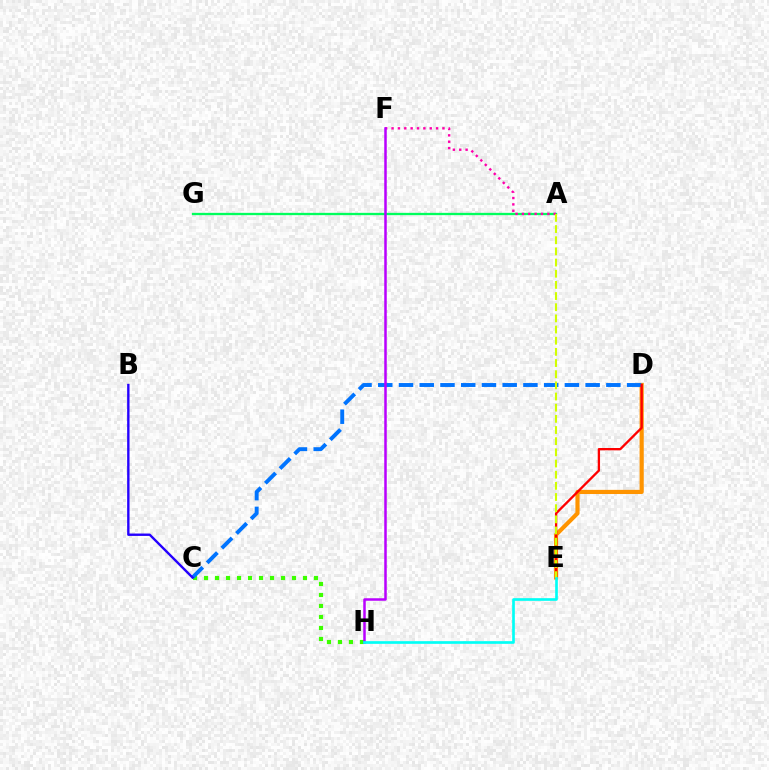{('D', 'E'): [{'color': '#ff9400', 'line_style': 'solid', 'thickness': 3.0}, {'color': '#ff0000', 'line_style': 'solid', 'thickness': 1.67}], ('C', 'H'): [{'color': '#3dff00', 'line_style': 'dotted', 'thickness': 2.99}], ('A', 'G'): [{'color': '#00ff5c', 'line_style': 'solid', 'thickness': 1.66}], ('A', 'F'): [{'color': '#ff00ac', 'line_style': 'dotted', 'thickness': 1.73}], ('C', 'D'): [{'color': '#0074ff', 'line_style': 'dashed', 'thickness': 2.82}], ('B', 'C'): [{'color': '#2500ff', 'line_style': 'solid', 'thickness': 1.71}], ('A', 'E'): [{'color': '#d1ff00', 'line_style': 'dashed', 'thickness': 1.52}], ('F', 'H'): [{'color': '#b900ff', 'line_style': 'solid', 'thickness': 1.81}], ('E', 'H'): [{'color': '#00fff6', 'line_style': 'solid', 'thickness': 1.92}]}